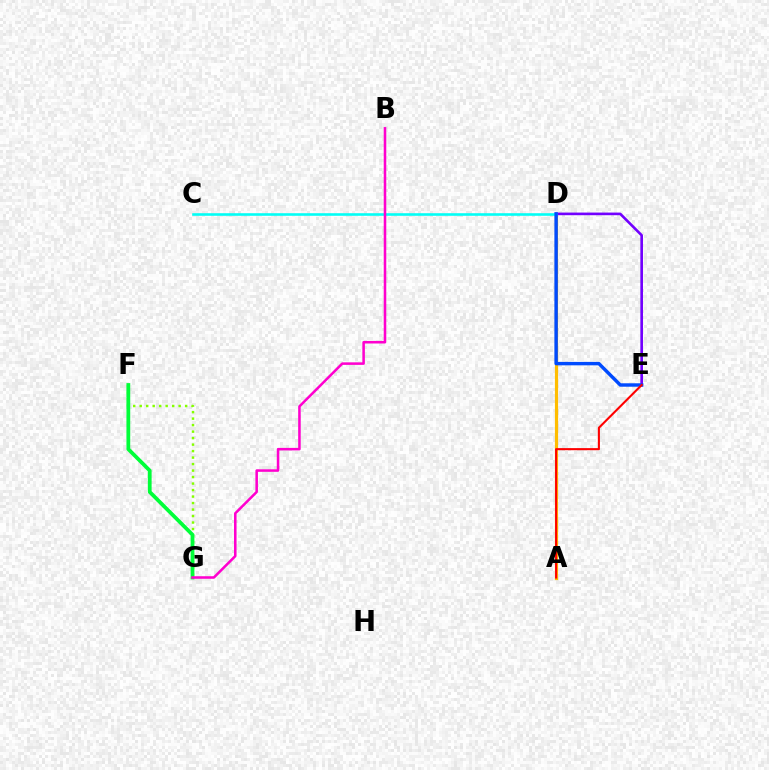{('A', 'D'): [{'color': '#ffbd00', 'line_style': 'solid', 'thickness': 2.29}], ('D', 'E'): [{'color': '#7200ff', 'line_style': 'solid', 'thickness': 1.9}, {'color': '#004bff', 'line_style': 'solid', 'thickness': 2.47}], ('C', 'D'): [{'color': '#00fff6', 'line_style': 'solid', 'thickness': 1.86}], ('F', 'G'): [{'color': '#84ff00', 'line_style': 'dotted', 'thickness': 1.76}, {'color': '#00ff39', 'line_style': 'solid', 'thickness': 2.72}], ('A', 'E'): [{'color': '#ff0000', 'line_style': 'solid', 'thickness': 1.51}], ('B', 'G'): [{'color': '#ff00cf', 'line_style': 'solid', 'thickness': 1.83}]}